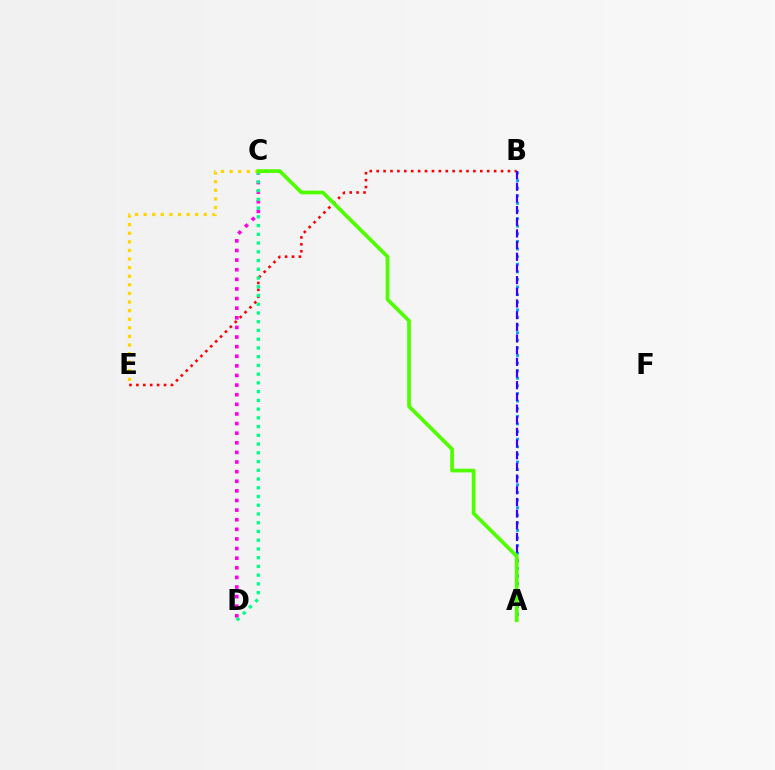{('A', 'B'): [{'color': '#009eff', 'line_style': 'dotted', 'thickness': 2.07}, {'color': '#3700ff', 'line_style': 'dashed', 'thickness': 1.59}], ('B', 'E'): [{'color': '#ff0000', 'line_style': 'dotted', 'thickness': 1.88}], ('C', 'D'): [{'color': '#ff00ed', 'line_style': 'dotted', 'thickness': 2.61}, {'color': '#00ff86', 'line_style': 'dotted', 'thickness': 2.37}], ('C', 'E'): [{'color': '#ffd500', 'line_style': 'dotted', 'thickness': 2.34}], ('A', 'C'): [{'color': '#4fff00', 'line_style': 'solid', 'thickness': 2.68}]}